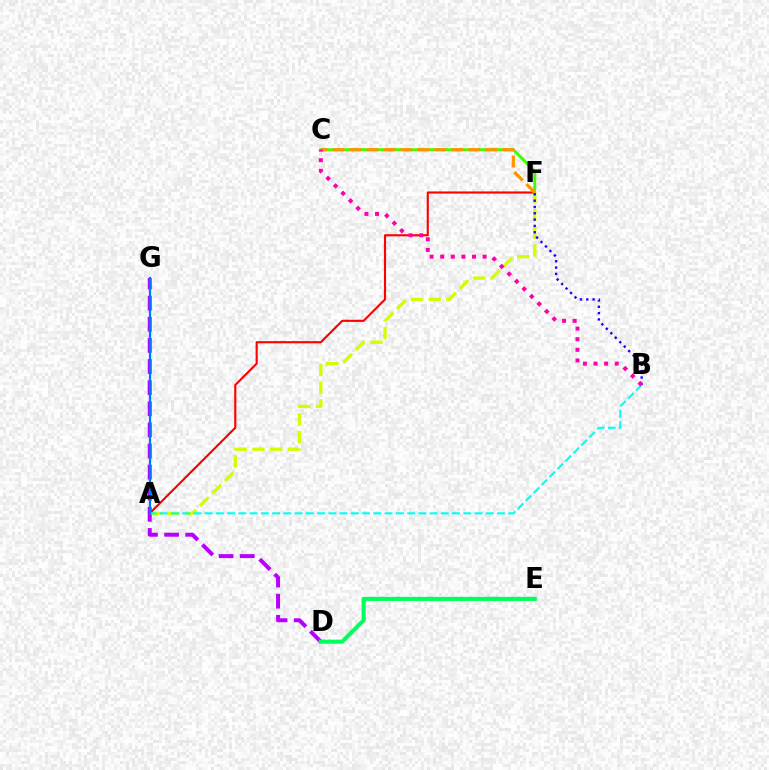{('A', 'F'): [{'color': '#d1ff00', 'line_style': 'dashed', 'thickness': 2.41}, {'color': '#ff0000', 'line_style': 'solid', 'thickness': 1.53}], ('D', 'G'): [{'color': '#b900ff', 'line_style': 'dashed', 'thickness': 2.87}], ('C', 'F'): [{'color': '#3dff00', 'line_style': 'solid', 'thickness': 2.11}, {'color': '#ff9400', 'line_style': 'dashed', 'thickness': 2.3}], ('A', 'B'): [{'color': '#00fff6', 'line_style': 'dashed', 'thickness': 1.53}], ('D', 'E'): [{'color': '#00ff5c', 'line_style': 'solid', 'thickness': 2.94}], ('B', 'F'): [{'color': '#2500ff', 'line_style': 'dotted', 'thickness': 1.72}], ('B', 'C'): [{'color': '#ff00ac', 'line_style': 'dotted', 'thickness': 2.88}], ('A', 'G'): [{'color': '#0074ff', 'line_style': 'solid', 'thickness': 1.61}]}